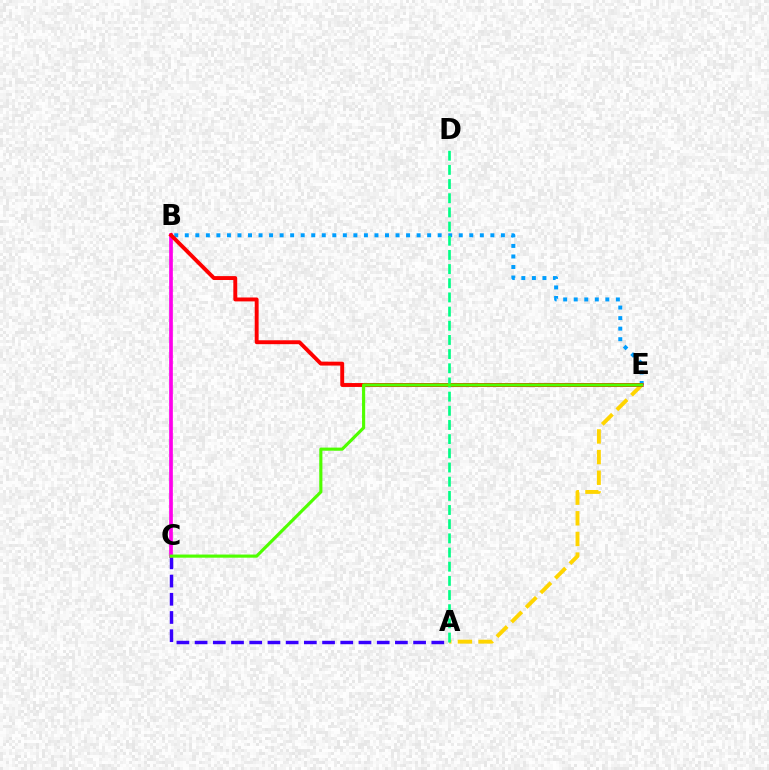{('B', 'E'): [{'color': '#009eff', 'line_style': 'dotted', 'thickness': 2.86}, {'color': '#ff0000', 'line_style': 'solid', 'thickness': 2.81}], ('A', 'C'): [{'color': '#3700ff', 'line_style': 'dashed', 'thickness': 2.47}], ('A', 'E'): [{'color': '#ffd500', 'line_style': 'dashed', 'thickness': 2.81}], ('B', 'C'): [{'color': '#ff00ed', 'line_style': 'solid', 'thickness': 2.66}], ('A', 'D'): [{'color': '#00ff86', 'line_style': 'dashed', 'thickness': 1.93}], ('C', 'E'): [{'color': '#4fff00', 'line_style': 'solid', 'thickness': 2.26}]}